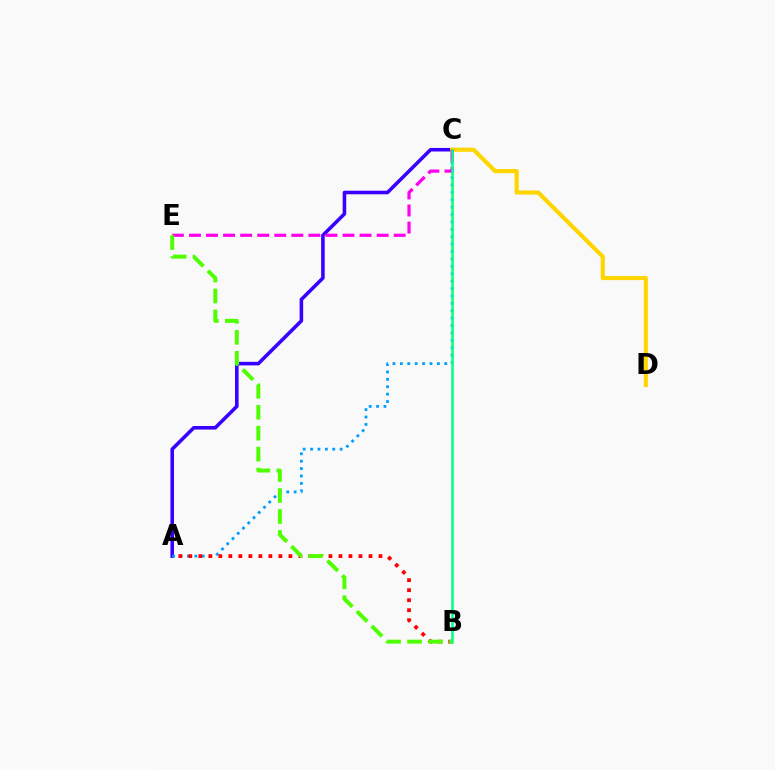{('A', 'C'): [{'color': '#3700ff', 'line_style': 'solid', 'thickness': 2.57}, {'color': '#009eff', 'line_style': 'dotted', 'thickness': 2.01}], ('C', 'D'): [{'color': '#ffd500', 'line_style': 'solid', 'thickness': 2.97}], ('A', 'B'): [{'color': '#ff0000', 'line_style': 'dotted', 'thickness': 2.72}], ('C', 'E'): [{'color': '#ff00ed', 'line_style': 'dashed', 'thickness': 2.32}], ('B', 'E'): [{'color': '#4fff00', 'line_style': 'dashed', 'thickness': 2.85}], ('B', 'C'): [{'color': '#00ff86', 'line_style': 'solid', 'thickness': 1.81}]}